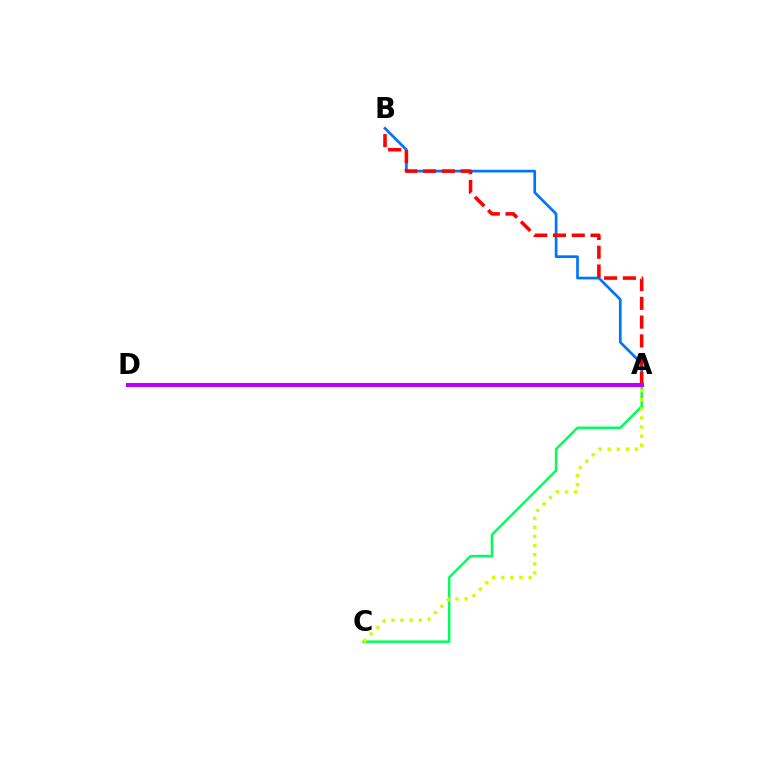{('A', 'C'): [{'color': '#00ff5c', 'line_style': 'solid', 'thickness': 1.8}, {'color': '#d1ff00', 'line_style': 'dotted', 'thickness': 2.48}], ('A', 'B'): [{'color': '#0074ff', 'line_style': 'solid', 'thickness': 1.94}, {'color': '#ff0000', 'line_style': 'dashed', 'thickness': 2.55}], ('A', 'D'): [{'color': '#b900ff', 'line_style': 'solid', 'thickness': 2.94}]}